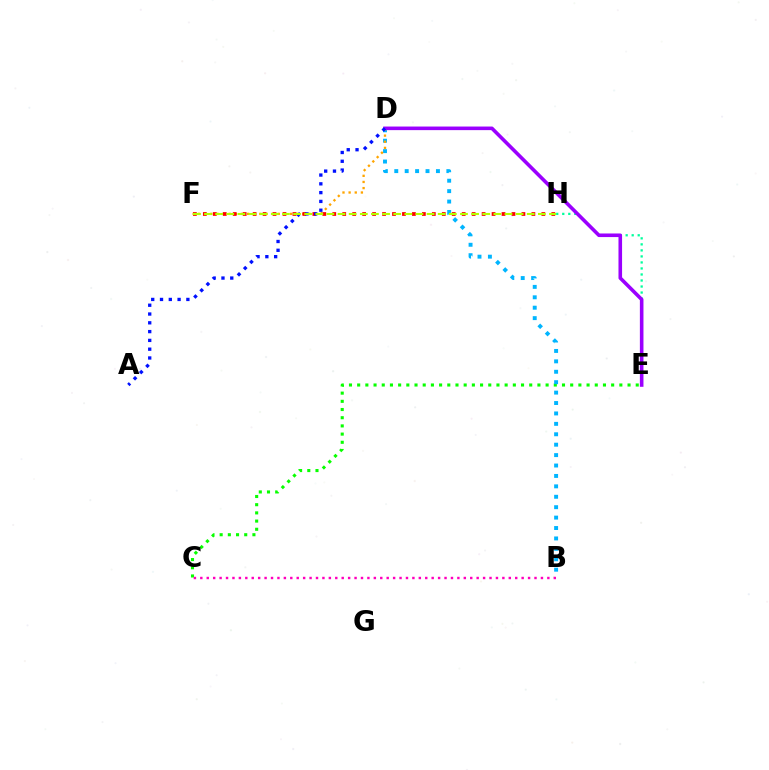{('E', 'H'): [{'color': '#00ff9d', 'line_style': 'dotted', 'thickness': 1.64}], ('C', 'E'): [{'color': '#08ff00', 'line_style': 'dotted', 'thickness': 2.23}], ('B', 'D'): [{'color': '#00b5ff', 'line_style': 'dotted', 'thickness': 2.83}], ('D', 'F'): [{'color': '#ffa500', 'line_style': 'dotted', 'thickness': 1.67}], ('D', 'E'): [{'color': '#9b00ff', 'line_style': 'solid', 'thickness': 2.59}], ('F', 'H'): [{'color': '#ff0000', 'line_style': 'dotted', 'thickness': 2.71}, {'color': '#b3ff00', 'line_style': 'dashed', 'thickness': 1.51}], ('B', 'C'): [{'color': '#ff00bd', 'line_style': 'dotted', 'thickness': 1.75}], ('A', 'D'): [{'color': '#0010ff', 'line_style': 'dotted', 'thickness': 2.39}]}